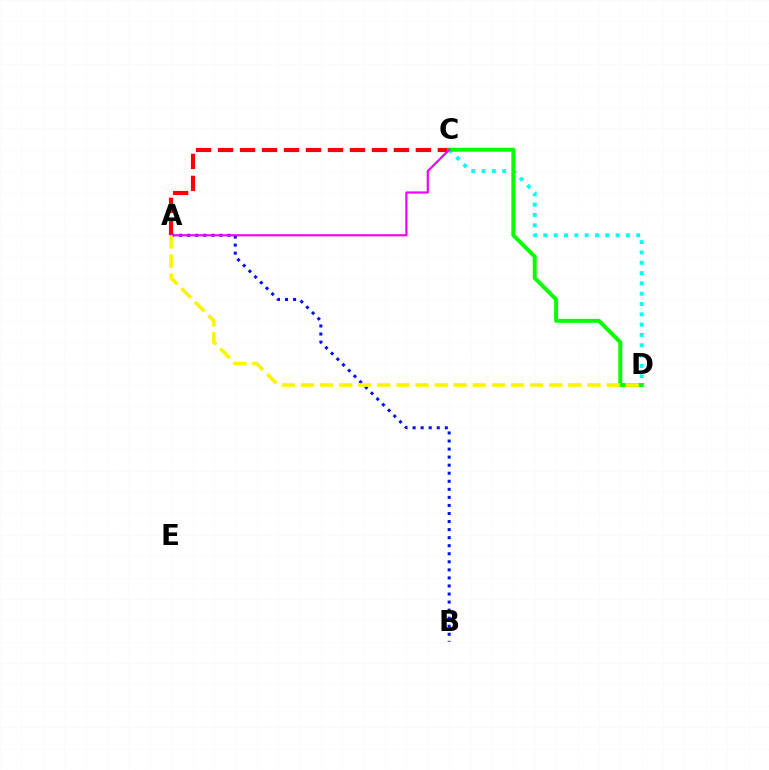{('A', 'B'): [{'color': '#0010ff', 'line_style': 'dotted', 'thickness': 2.19}], ('C', 'D'): [{'color': '#00fff6', 'line_style': 'dotted', 'thickness': 2.8}, {'color': '#08ff00', 'line_style': 'solid', 'thickness': 2.85}], ('A', 'C'): [{'color': '#ff0000', 'line_style': 'dashed', 'thickness': 2.99}, {'color': '#ee00ff', 'line_style': 'solid', 'thickness': 1.57}], ('A', 'D'): [{'color': '#fcf500', 'line_style': 'dashed', 'thickness': 2.6}]}